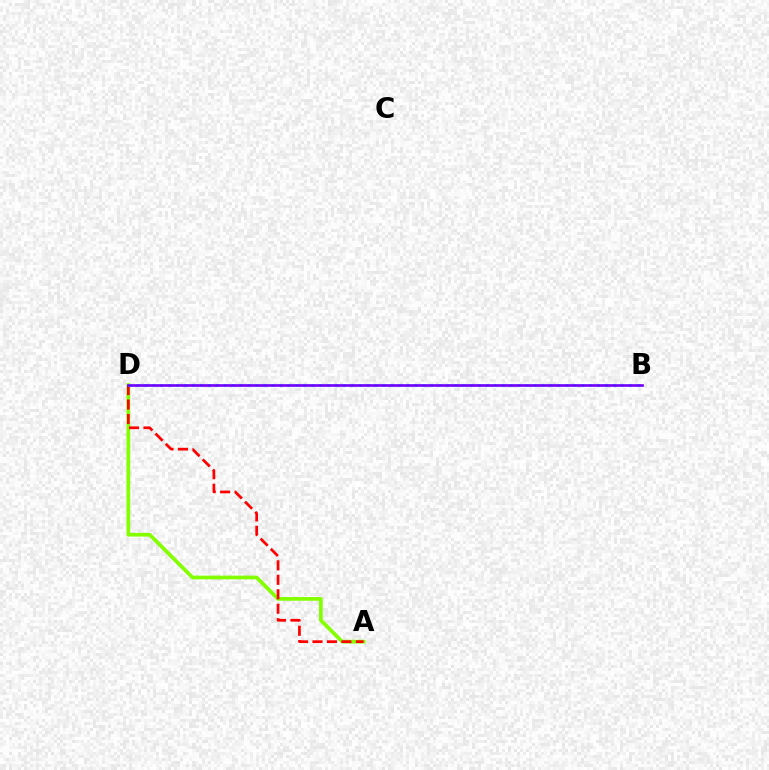{('A', 'D'): [{'color': '#84ff00', 'line_style': 'solid', 'thickness': 2.67}, {'color': '#ff0000', 'line_style': 'dashed', 'thickness': 1.97}], ('B', 'D'): [{'color': '#00fff6', 'line_style': 'dotted', 'thickness': 2.16}, {'color': '#7200ff', 'line_style': 'solid', 'thickness': 1.9}]}